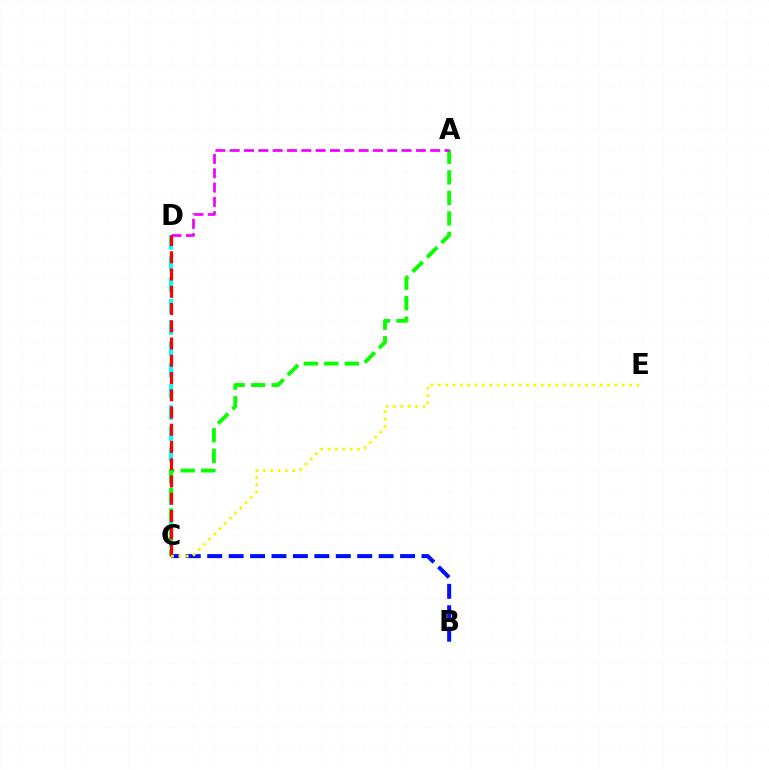{('C', 'D'): [{'color': '#00fff6', 'line_style': 'dashed', 'thickness': 2.89}, {'color': '#ff0000', 'line_style': 'dashed', 'thickness': 2.34}], ('A', 'C'): [{'color': '#08ff00', 'line_style': 'dashed', 'thickness': 2.78}], ('A', 'D'): [{'color': '#ee00ff', 'line_style': 'dashed', 'thickness': 1.95}], ('B', 'C'): [{'color': '#0010ff', 'line_style': 'dashed', 'thickness': 2.91}], ('C', 'E'): [{'color': '#fcf500', 'line_style': 'dotted', 'thickness': 2.0}]}